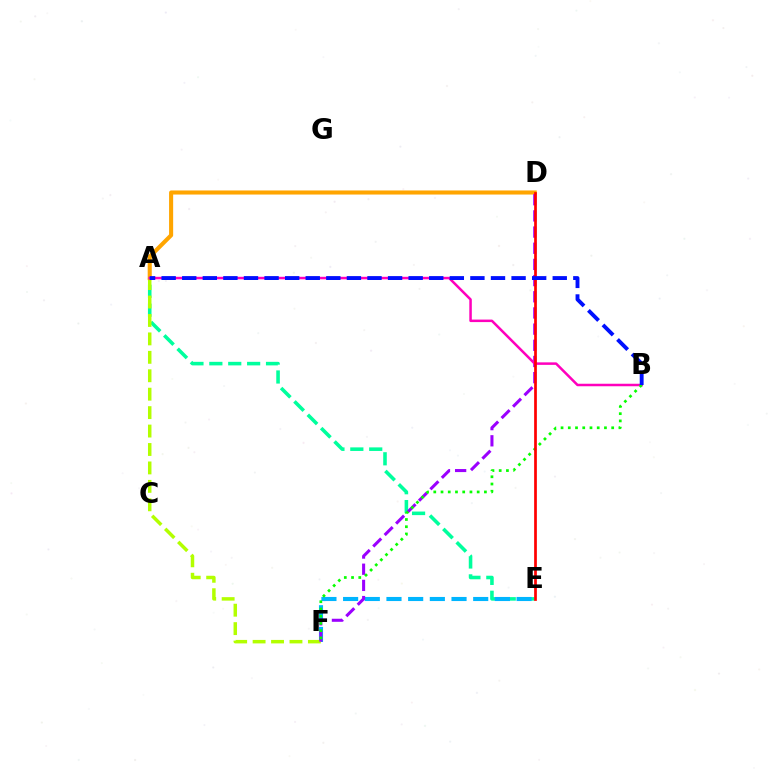{('A', 'E'): [{'color': '#00ff9d', 'line_style': 'dashed', 'thickness': 2.57}], ('E', 'F'): [{'color': '#00b5ff', 'line_style': 'dashed', 'thickness': 2.95}], ('A', 'F'): [{'color': '#b3ff00', 'line_style': 'dashed', 'thickness': 2.5}], ('A', 'D'): [{'color': '#ffa500', 'line_style': 'solid', 'thickness': 2.94}], ('D', 'F'): [{'color': '#9b00ff', 'line_style': 'dashed', 'thickness': 2.2}], ('A', 'B'): [{'color': '#ff00bd', 'line_style': 'solid', 'thickness': 1.81}, {'color': '#0010ff', 'line_style': 'dashed', 'thickness': 2.8}], ('B', 'F'): [{'color': '#08ff00', 'line_style': 'dotted', 'thickness': 1.97}], ('D', 'E'): [{'color': '#ff0000', 'line_style': 'solid', 'thickness': 1.96}]}